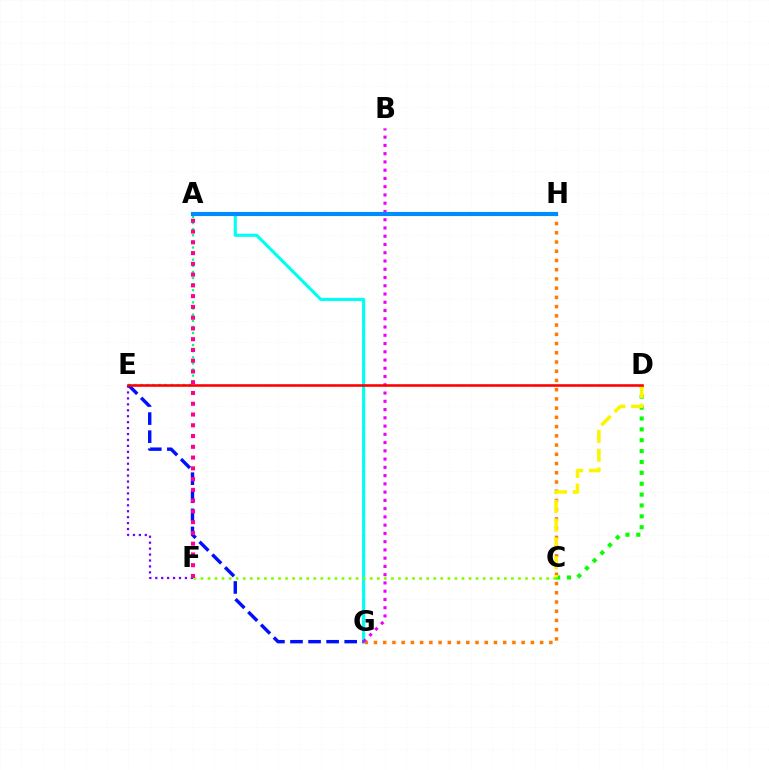{('C', 'D'): [{'color': '#08ff00', 'line_style': 'dotted', 'thickness': 2.95}, {'color': '#fcf500', 'line_style': 'dashed', 'thickness': 2.55}], ('G', 'H'): [{'color': '#ff7c00', 'line_style': 'dotted', 'thickness': 2.51}], ('E', 'F'): [{'color': '#7200ff', 'line_style': 'dotted', 'thickness': 1.61}], ('A', 'G'): [{'color': '#00fff6', 'line_style': 'solid', 'thickness': 2.27}], ('E', 'G'): [{'color': '#0010ff', 'line_style': 'dashed', 'thickness': 2.45}], ('B', 'G'): [{'color': '#ee00ff', 'line_style': 'dotted', 'thickness': 2.24}], ('A', 'E'): [{'color': '#00ff74', 'line_style': 'dotted', 'thickness': 1.66}], ('D', 'E'): [{'color': '#ff0000', 'line_style': 'solid', 'thickness': 1.86}], ('A', 'H'): [{'color': '#008cff', 'line_style': 'solid', 'thickness': 2.97}], ('C', 'F'): [{'color': '#84ff00', 'line_style': 'dotted', 'thickness': 1.92}], ('A', 'F'): [{'color': '#ff0094', 'line_style': 'dotted', 'thickness': 2.92}]}